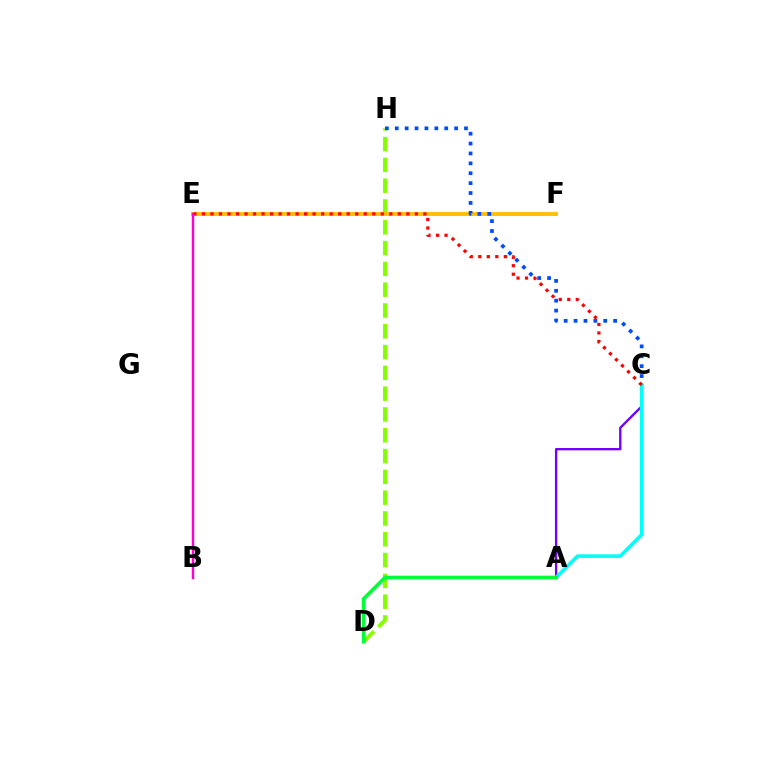{('A', 'C'): [{'color': '#7200ff', 'line_style': 'solid', 'thickness': 1.68}, {'color': '#00fff6', 'line_style': 'solid', 'thickness': 2.57}], ('D', 'H'): [{'color': '#84ff00', 'line_style': 'dashed', 'thickness': 2.83}], ('E', 'F'): [{'color': '#ffbd00', 'line_style': 'solid', 'thickness': 2.76}], ('C', 'H'): [{'color': '#004bff', 'line_style': 'dotted', 'thickness': 2.69}], ('C', 'E'): [{'color': '#ff0000', 'line_style': 'dotted', 'thickness': 2.31}], ('A', 'D'): [{'color': '#00ff39', 'line_style': 'solid', 'thickness': 2.63}], ('B', 'E'): [{'color': '#ff00cf', 'line_style': 'solid', 'thickness': 1.76}]}